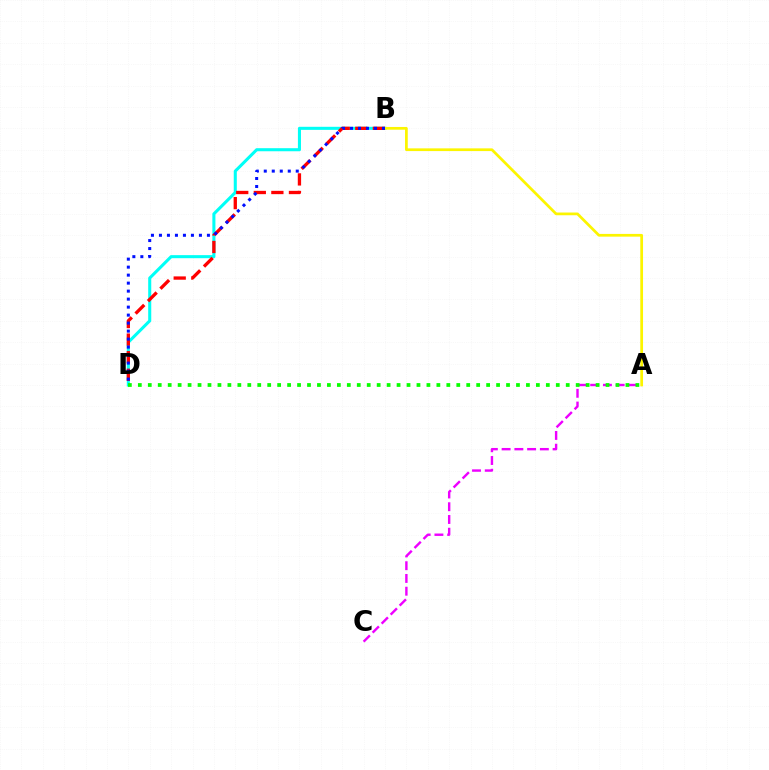{('A', 'C'): [{'color': '#ee00ff', 'line_style': 'dashed', 'thickness': 1.73}], ('B', 'D'): [{'color': '#00fff6', 'line_style': 'solid', 'thickness': 2.21}, {'color': '#ff0000', 'line_style': 'dashed', 'thickness': 2.39}, {'color': '#0010ff', 'line_style': 'dotted', 'thickness': 2.17}], ('A', 'B'): [{'color': '#fcf500', 'line_style': 'solid', 'thickness': 1.97}], ('A', 'D'): [{'color': '#08ff00', 'line_style': 'dotted', 'thickness': 2.7}]}